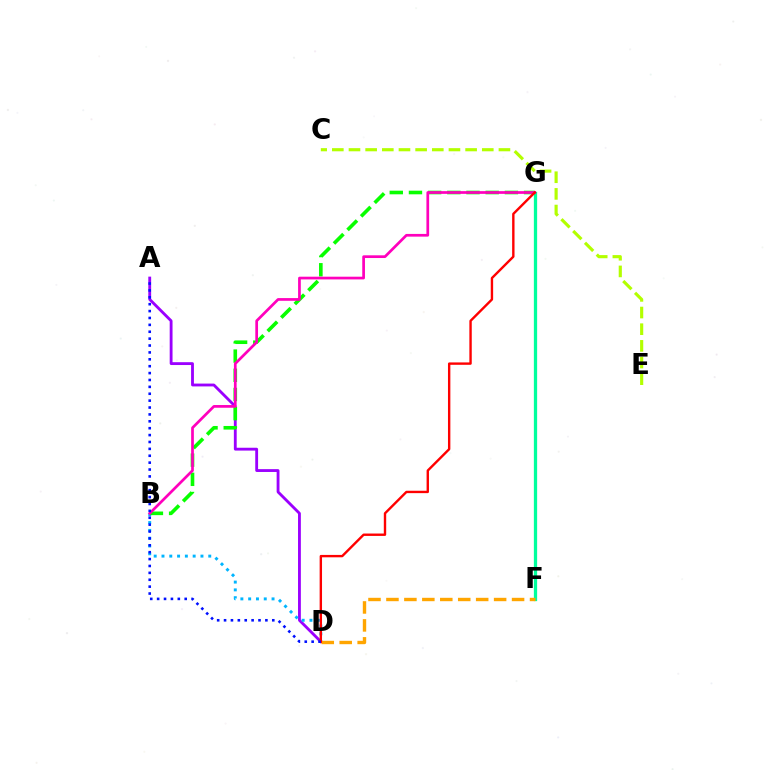{('A', 'D'): [{'color': '#9b00ff', 'line_style': 'solid', 'thickness': 2.04}, {'color': '#0010ff', 'line_style': 'dotted', 'thickness': 1.87}], ('B', 'D'): [{'color': '#00b5ff', 'line_style': 'dotted', 'thickness': 2.12}], ('F', 'G'): [{'color': '#00ff9d', 'line_style': 'solid', 'thickness': 2.36}], ('C', 'E'): [{'color': '#b3ff00', 'line_style': 'dashed', 'thickness': 2.26}], ('B', 'G'): [{'color': '#08ff00', 'line_style': 'dashed', 'thickness': 2.61}, {'color': '#ff00bd', 'line_style': 'solid', 'thickness': 1.95}], ('D', 'F'): [{'color': '#ffa500', 'line_style': 'dashed', 'thickness': 2.44}], ('D', 'G'): [{'color': '#ff0000', 'line_style': 'solid', 'thickness': 1.72}]}